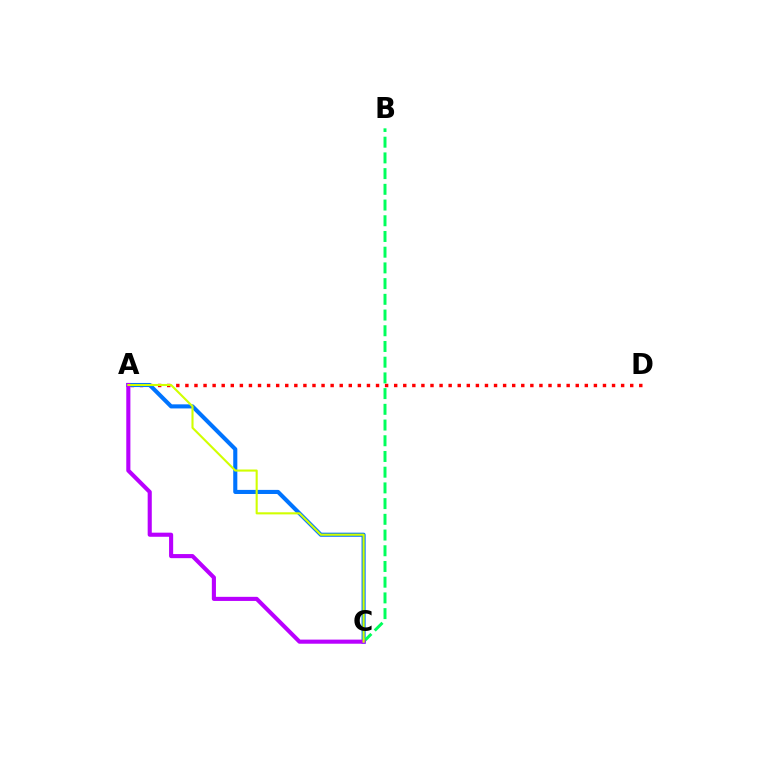{('A', 'D'): [{'color': '#ff0000', 'line_style': 'dotted', 'thickness': 2.47}], ('A', 'C'): [{'color': '#0074ff', 'line_style': 'solid', 'thickness': 2.95}, {'color': '#b900ff', 'line_style': 'solid', 'thickness': 2.96}, {'color': '#d1ff00', 'line_style': 'solid', 'thickness': 1.52}], ('B', 'C'): [{'color': '#00ff5c', 'line_style': 'dashed', 'thickness': 2.13}]}